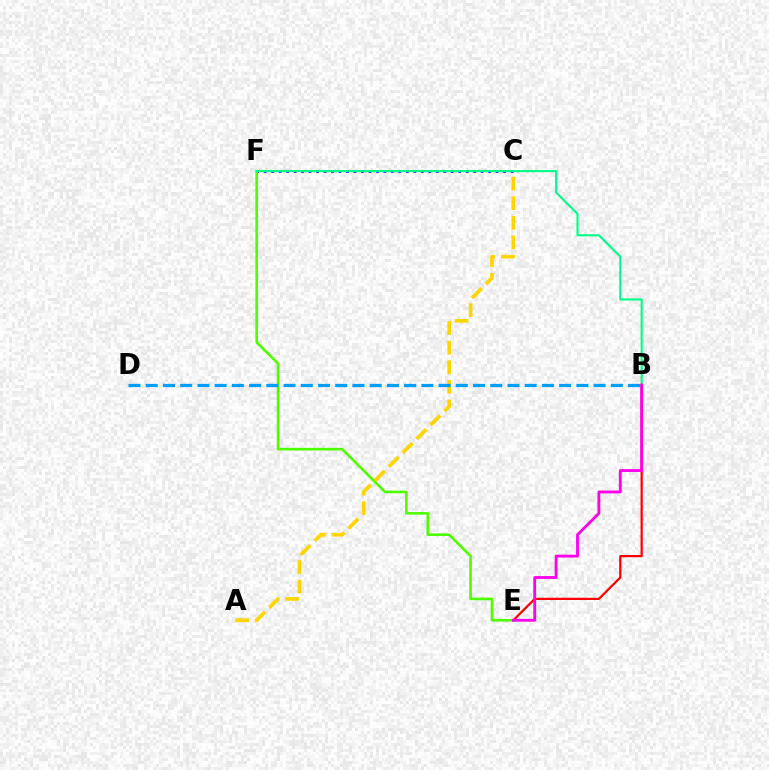{('B', 'E'): [{'color': '#ff0000', 'line_style': 'solid', 'thickness': 1.6}, {'color': '#ff00ed', 'line_style': 'solid', 'thickness': 2.04}], ('C', 'F'): [{'color': '#3700ff', 'line_style': 'dotted', 'thickness': 2.03}], ('E', 'F'): [{'color': '#4fff00', 'line_style': 'solid', 'thickness': 1.89}], ('A', 'C'): [{'color': '#ffd500', 'line_style': 'dashed', 'thickness': 2.66}], ('B', 'D'): [{'color': '#009eff', 'line_style': 'dashed', 'thickness': 2.34}], ('B', 'F'): [{'color': '#00ff86', 'line_style': 'solid', 'thickness': 1.53}]}